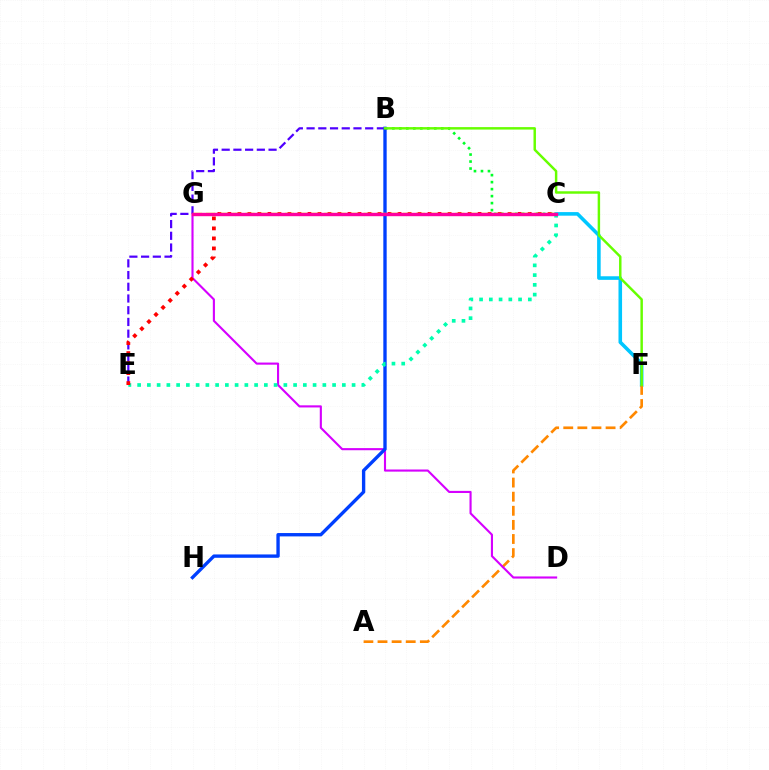{('C', 'F'): [{'color': '#00c7ff', 'line_style': 'solid', 'thickness': 2.58}], ('B', 'C'): [{'color': '#00ff27', 'line_style': 'dotted', 'thickness': 1.9}], ('A', 'F'): [{'color': '#ff8800', 'line_style': 'dashed', 'thickness': 1.92}], ('D', 'G'): [{'color': '#d600ff', 'line_style': 'solid', 'thickness': 1.53}], ('B', 'E'): [{'color': '#4f00ff', 'line_style': 'dashed', 'thickness': 1.59}], ('B', 'H'): [{'color': '#003fff', 'line_style': 'solid', 'thickness': 2.42}], ('B', 'F'): [{'color': '#66ff00', 'line_style': 'solid', 'thickness': 1.77}], ('C', 'E'): [{'color': '#00ffaf', 'line_style': 'dotted', 'thickness': 2.65}, {'color': '#ff0000', 'line_style': 'dotted', 'thickness': 2.72}], ('C', 'G'): [{'color': '#eeff00', 'line_style': 'dashed', 'thickness': 1.78}, {'color': '#ff00a0', 'line_style': 'solid', 'thickness': 2.44}]}